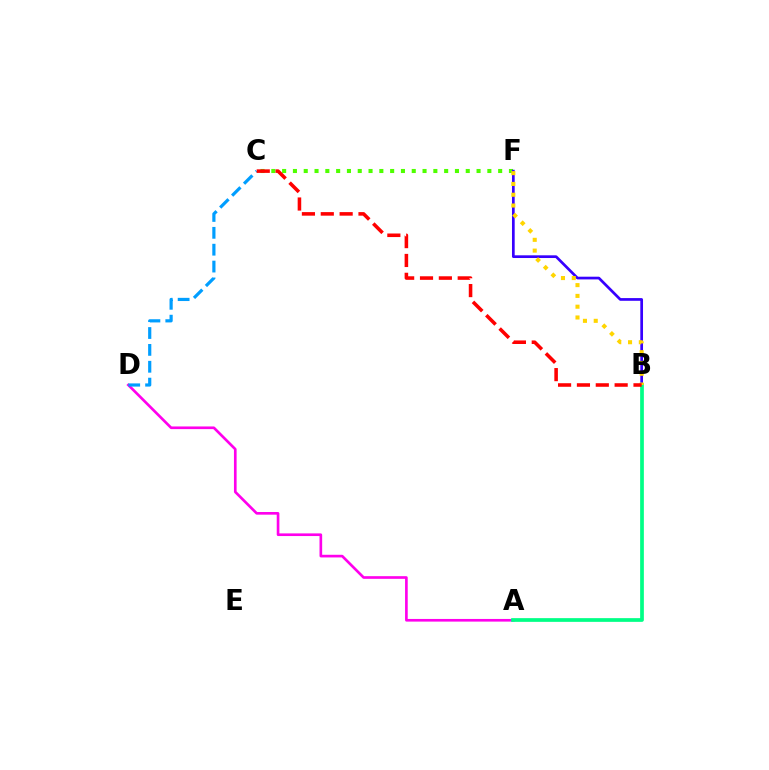{('C', 'F'): [{'color': '#4fff00', 'line_style': 'dotted', 'thickness': 2.93}], ('A', 'D'): [{'color': '#ff00ed', 'line_style': 'solid', 'thickness': 1.92}], ('B', 'F'): [{'color': '#3700ff', 'line_style': 'solid', 'thickness': 1.95}, {'color': '#ffd500', 'line_style': 'dotted', 'thickness': 2.93}], ('C', 'D'): [{'color': '#009eff', 'line_style': 'dashed', 'thickness': 2.29}], ('A', 'B'): [{'color': '#00ff86', 'line_style': 'solid', 'thickness': 2.68}], ('B', 'C'): [{'color': '#ff0000', 'line_style': 'dashed', 'thickness': 2.56}]}